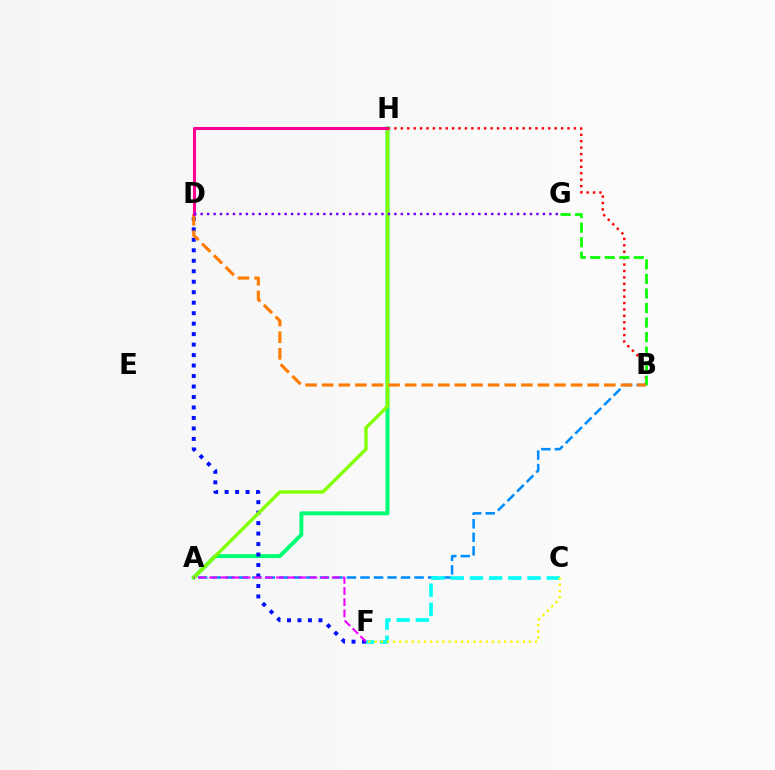{('A', 'H'): [{'color': '#00ff74', 'line_style': 'solid', 'thickness': 2.83}, {'color': '#84ff00', 'line_style': 'solid', 'thickness': 2.43}], ('B', 'H'): [{'color': '#ff0000', 'line_style': 'dotted', 'thickness': 1.74}], ('A', 'B'): [{'color': '#008cff', 'line_style': 'dashed', 'thickness': 1.84}], ('C', 'F'): [{'color': '#00fff6', 'line_style': 'dashed', 'thickness': 2.61}, {'color': '#fcf500', 'line_style': 'dotted', 'thickness': 1.68}], ('D', 'F'): [{'color': '#0010ff', 'line_style': 'dotted', 'thickness': 2.85}], ('B', 'G'): [{'color': '#08ff00', 'line_style': 'dashed', 'thickness': 1.97}], ('A', 'F'): [{'color': '#ee00ff', 'line_style': 'dashed', 'thickness': 1.51}], ('B', 'D'): [{'color': '#ff7c00', 'line_style': 'dashed', 'thickness': 2.25}], ('D', 'H'): [{'color': '#ff0094', 'line_style': 'solid', 'thickness': 2.21}], ('D', 'G'): [{'color': '#7200ff', 'line_style': 'dotted', 'thickness': 1.75}]}